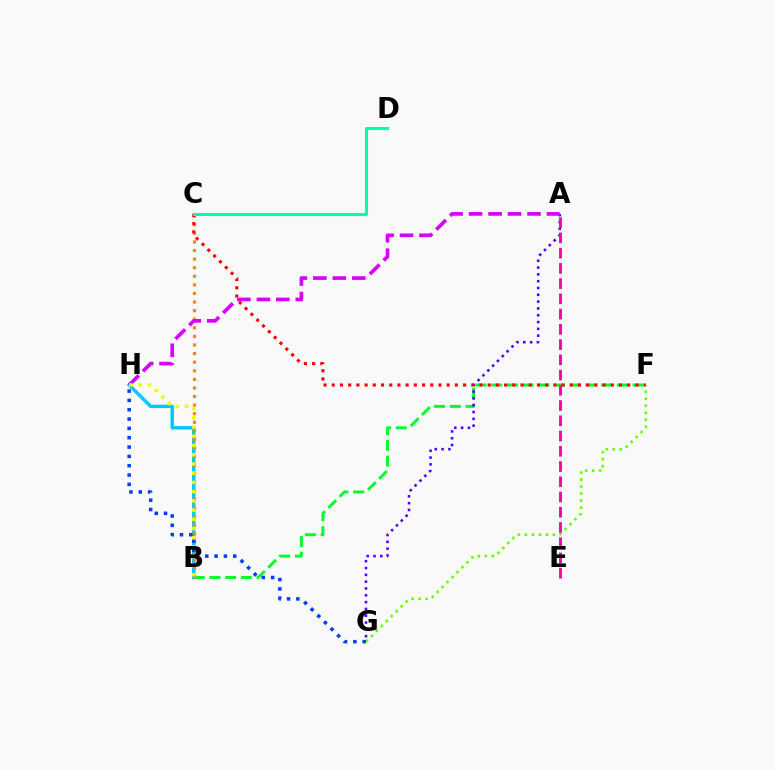{('B', 'F'): [{'color': '#00ff27', 'line_style': 'dashed', 'thickness': 2.13}], ('B', 'H'): [{'color': '#00c7ff', 'line_style': 'solid', 'thickness': 2.49}, {'color': '#eeff00', 'line_style': 'dotted', 'thickness': 2.51}], ('B', 'C'): [{'color': '#ff8800', 'line_style': 'dotted', 'thickness': 2.33}], ('A', 'G'): [{'color': '#4f00ff', 'line_style': 'dotted', 'thickness': 1.85}], ('F', 'G'): [{'color': '#66ff00', 'line_style': 'dotted', 'thickness': 1.9}], ('A', 'H'): [{'color': '#d600ff', 'line_style': 'dashed', 'thickness': 2.65}], ('C', 'F'): [{'color': '#ff0000', 'line_style': 'dotted', 'thickness': 2.23}], ('G', 'H'): [{'color': '#003fff', 'line_style': 'dotted', 'thickness': 2.54}], ('C', 'D'): [{'color': '#00ffaf', 'line_style': 'solid', 'thickness': 2.22}], ('A', 'E'): [{'color': '#ff00a0', 'line_style': 'dashed', 'thickness': 2.07}]}